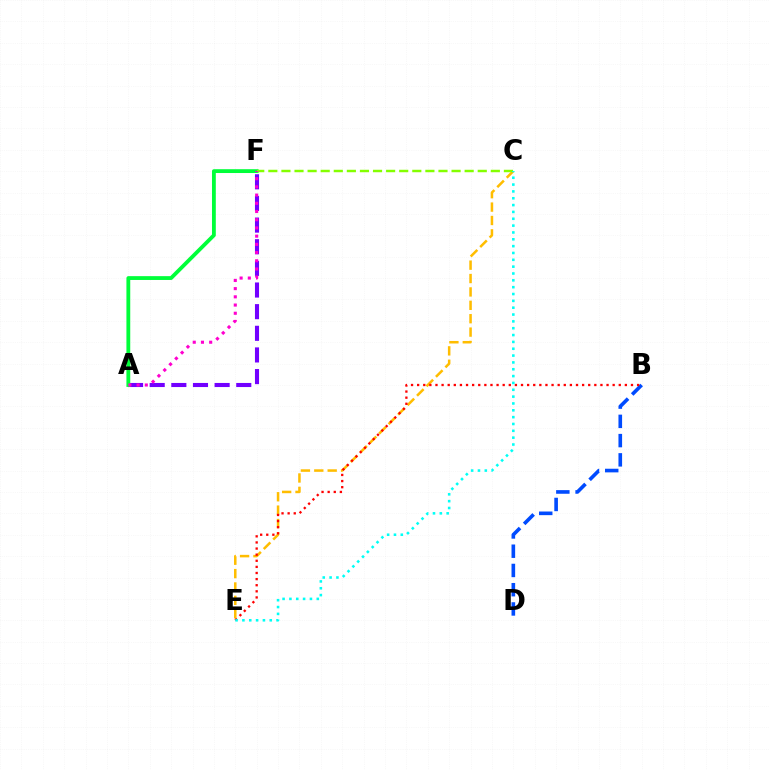{('A', 'F'): [{'color': '#7200ff', 'line_style': 'dashed', 'thickness': 2.94}, {'color': '#00ff39', 'line_style': 'solid', 'thickness': 2.75}, {'color': '#ff00cf', 'line_style': 'dotted', 'thickness': 2.23}], ('C', 'E'): [{'color': '#ffbd00', 'line_style': 'dashed', 'thickness': 1.82}, {'color': '#00fff6', 'line_style': 'dotted', 'thickness': 1.86}], ('B', 'D'): [{'color': '#004bff', 'line_style': 'dashed', 'thickness': 2.61}], ('C', 'F'): [{'color': '#84ff00', 'line_style': 'dashed', 'thickness': 1.78}], ('B', 'E'): [{'color': '#ff0000', 'line_style': 'dotted', 'thickness': 1.66}]}